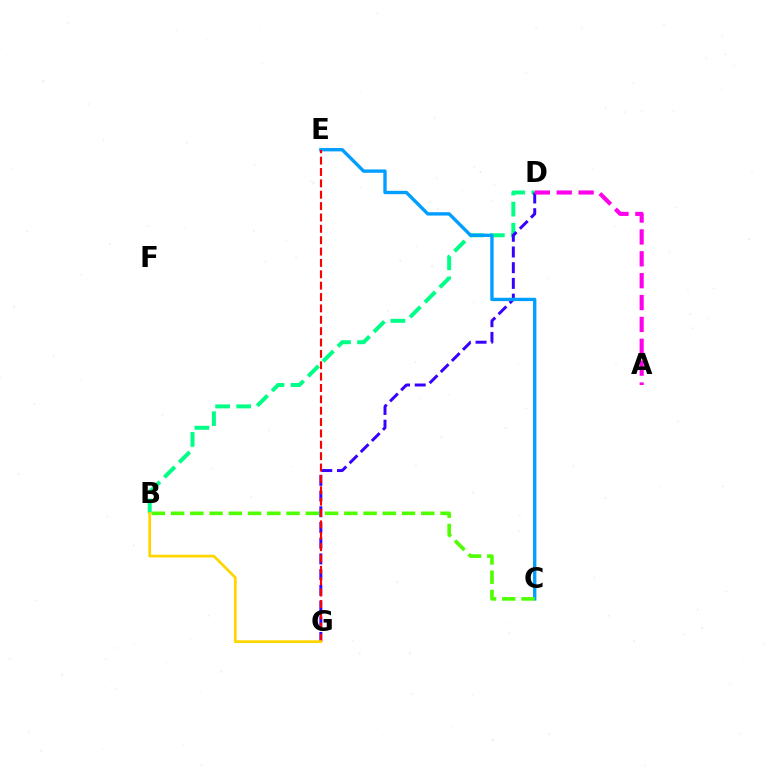{('B', 'D'): [{'color': '#00ff86', 'line_style': 'dashed', 'thickness': 2.86}], ('D', 'G'): [{'color': '#3700ff', 'line_style': 'dashed', 'thickness': 2.13}], ('C', 'E'): [{'color': '#009eff', 'line_style': 'solid', 'thickness': 2.41}], ('E', 'G'): [{'color': '#ff0000', 'line_style': 'dashed', 'thickness': 1.54}], ('B', 'C'): [{'color': '#4fff00', 'line_style': 'dashed', 'thickness': 2.61}], ('B', 'G'): [{'color': '#ffd500', 'line_style': 'solid', 'thickness': 1.97}], ('A', 'D'): [{'color': '#ff00ed', 'line_style': 'dashed', 'thickness': 2.97}]}